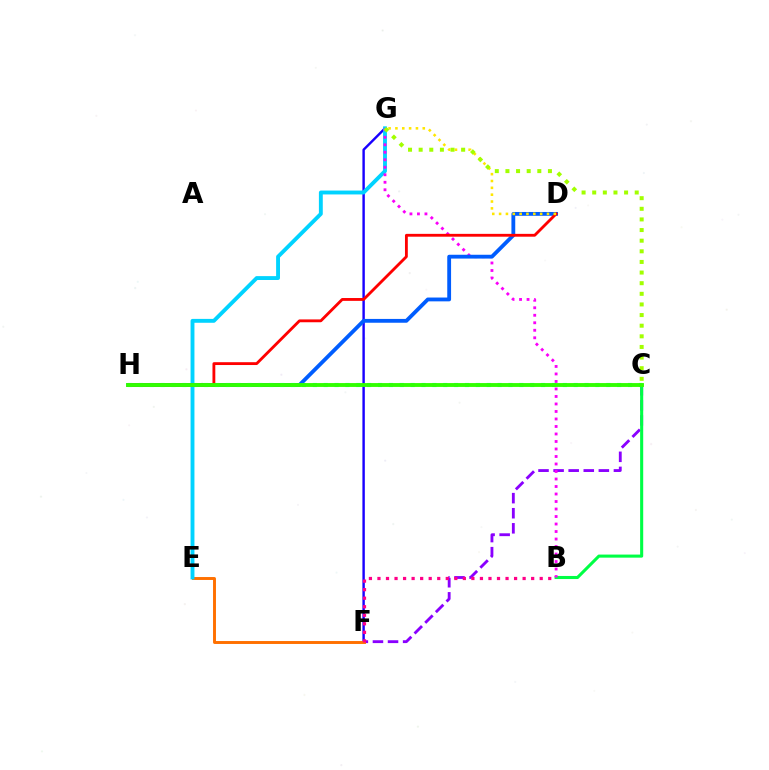{('F', 'G'): [{'color': '#1900ff', 'line_style': 'solid', 'thickness': 1.74}], ('C', 'F'): [{'color': '#8a00ff', 'line_style': 'dashed', 'thickness': 2.05}], ('E', 'F'): [{'color': '#ff7000', 'line_style': 'solid', 'thickness': 2.11}], ('B', 'C'): [{'color': '#00ff45', 'line_style': 'solid', 'thickness': 2.21}], ('E', 'G'): [{'color': '#00d3ff', 'line_style': 'solid', 'thickness': 2.79}], ('B', 'G'): [{'color': '#fa00f9', 'line_style': 'dotted', 'thickness': 2.04}], ('D', 'H'): [{'color': '#005dff', 'line_style': 'solid', 'thickness': 2.75}, {'color': '#ff0000', 'line_style': 'solid', 'thickness': 2.04}], ('C', 'H'): [{'color': '#00ffbb', 'line_style': 'dotted', 'thickness': 2.95}, {'color': '#31ff00', 'line_style': 'solid', 'thickness': 2.78}], ('B', 'F'): [{'color': '#ff0088', 'line_style': 'dotted', 'thickness': 2.32}], ('D', 'G'): [{'color': '#ffe600', 'line_style': 'dotted', 'thickness': 1.86}], ('C', 'G'): [{'color': '#a2ff00', 'line_style': 'dotted', 'thickness': 2.89}]}